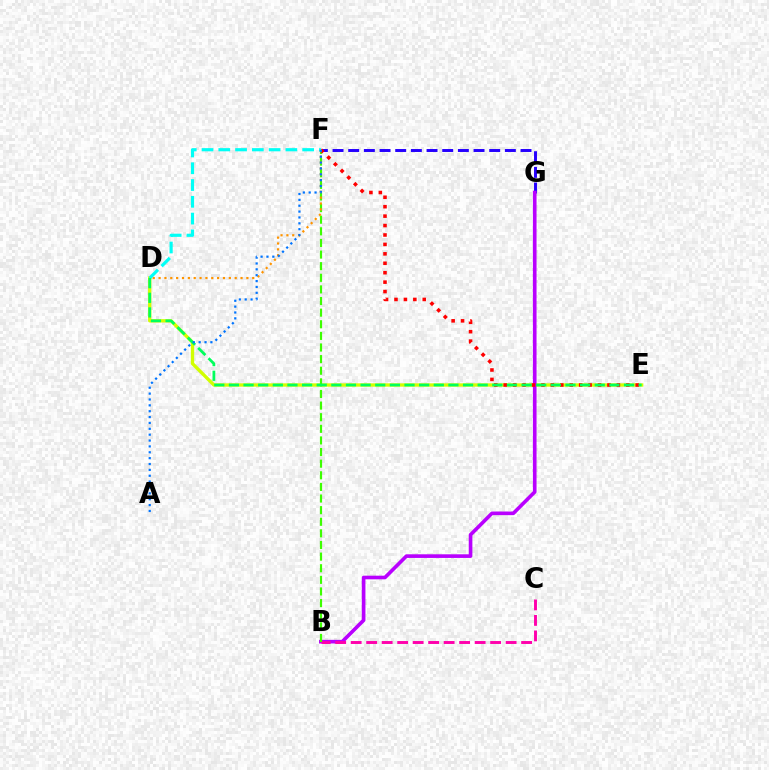{('D', 'E'): [{'color': '#d1ff00', 'line_style': 'solid', 'thickness': 2.4}, {'color': '#00ff5c', 'line_style': 'dashed', 'thickness': 1.99}], ('F', 'G'): [{'color': '#2500ff', 'line_style': 'dashed', 'thickness': 2.13}], ('B', 'G'): [{'color': '#b900ff', 'line_style': 'solid', 'thickness': 2.62}], ('B', 'C'): [{'color': '#ff00ac', 'line_style': 'dashed', 'thickness': 2.1}], ('B', 'F'): [{'color': '#3dff00', 'line_style': 'dashed', 'thickness': 1.58}], ('E', 'F'): [{'color': '#ff0000', 'line_style': 'dotted', 'thickness': 2.56}], ('D', 'F'): [{'color': '#ff9400', 'line_style': 'dotted', 'thickness': 1.59}, {'color': '#00fff6', 'line_style': 'dashed', 'thickness': 2.28}], ('A', 'F'): [{'color': '#0074ff', 'line_style': 'dotted', 'thickness': 1.59}]}